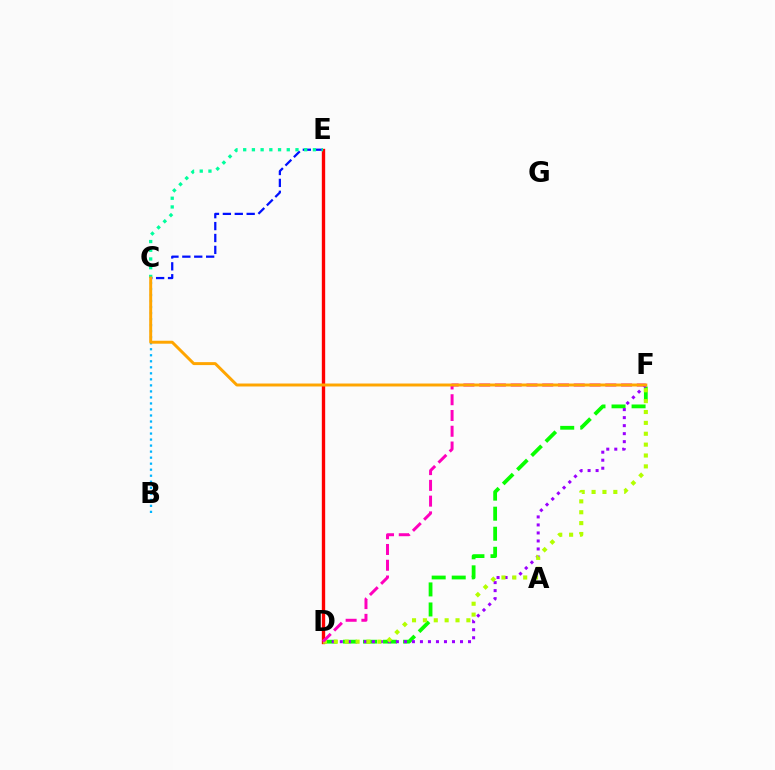{('B', 'C'): [{'color': '#00b5ff', 'line_style': 'dotted', 'thickness': 1.64}], ('D', 'F'): [{'color': '#08ff00', 'line_style': 'dashed', 'thickness': 2.72}, {'color': '#9b00ff', 'line_style': 'dotted', 'thickness': 2.18}, {'color': '#b3ff00', 'line_style': 'dotted', 'thickness': 2.95}, {'color': '#ff00bd', 'line_style': 'dashed', 'thickness': 2.14}], ('D', 'E'): [{'color': '#ff0000', 'line_style': 'solid', 'thickness': 2.41}], ('C', 'E'): [{'color': '#0010ff', 'line_style': 'dashed', 'thickness': 1.62}, {'color': '#00ff9d', 'line_style': 'dotted', 'thickness': 2.37}], ('C', 'F'): [{'color': '#ffa500', 'line_style': 'solid', 'thickness': 2.13}]}